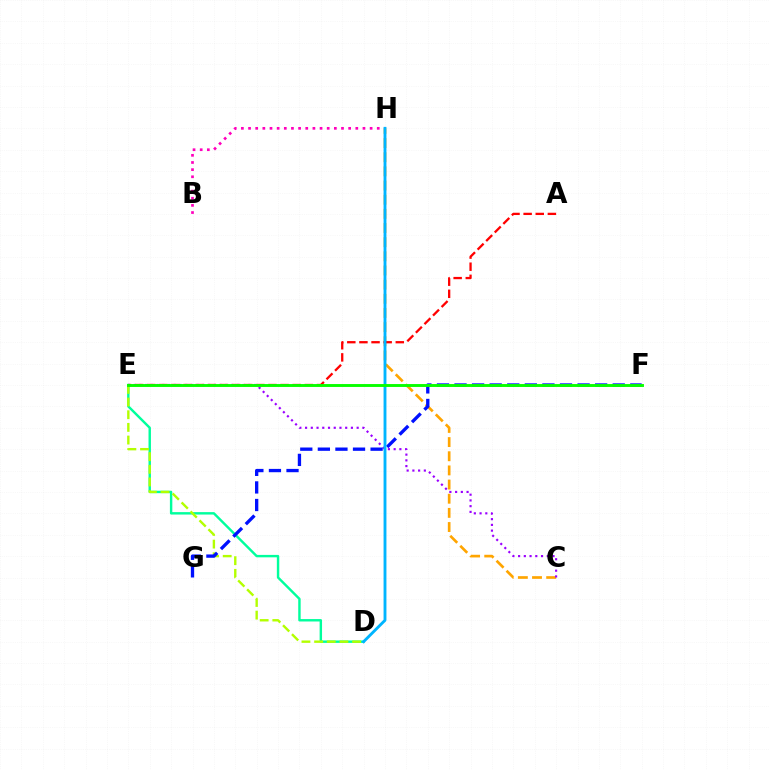{('C', 'H'): [{'color': '#ffa500', 'line_style': 'dashed', 'thickness': 1.92}], ('C', 'E'): [{'color': '#9b00ff', 'line_style': 'dotted', 'thickness': 1.56}], ('D', 'E'): [{'color': '#00ff9d', 'line_style': 'solid', 'thickness': 1.74}, {'color': '#b3ff00', 'line_style': 'dashed', 'thickness': 1.72}], ('B', 'H'): [{'color': '#ff00bd', 'line_style': 'dotted', 'thickness': 1.94}], ('A', 'E'): [{'color': '#ff0000', 'line_style': 'dashed', 'thickness': 1.65}], ('F', 'G'): [{'color': '#0010ff', 'line_style': 'dashed', 'thickness': 2.39}], ('D', 'H'): [{'color': '#00b5ff', 'line_style': 'solid', 'thickness': 2.07}], ('E', 'F'): [{'color': '#08ff00', 'line_style': 'solid', 'thickness': 2.09}]}